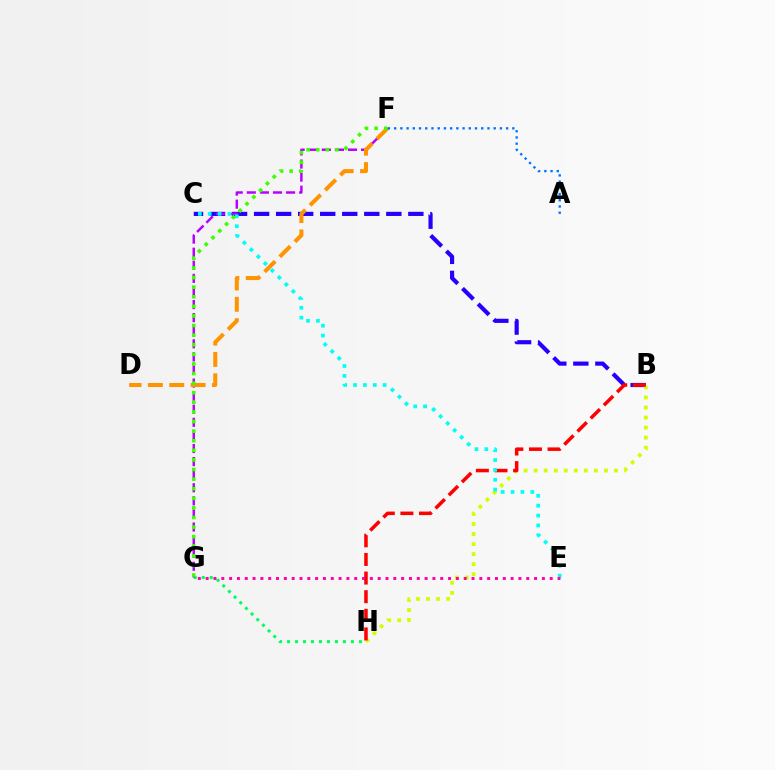{('B', 'C'): [{'color': '#2500ff', 'line_style': 'dashed', 'thickness': 2.99}], ('B', 'H'): [{'color': '#d1ff00', 'line_style': 'dotted', 'thickness': 2.73}, {'color': '#ff0000', 'line_style': 'dashed', 'thickness': 2.53}], ('G', 'H'): [{'color': '#00ff5c', 'line_style': 'dotted', 'thickness': 2.17}], ('F', 'G'): [{'color': '#b900ff', 'line_style': 'dashed', 'thickness': 1.78}, {'color': '#3dff00', 'line_style': 'dotted', 'thickness': 2.61}], ('C', 'E'): [{'color': '#00fff6', 'line_style': 'dotted', 'thickness': 2.68}], ('D', 'F'): [{'color': '#ff9400', 'line_style': 'dashed', 'thickness': 2.9}], ('A', 'F'): [{'color': '#0074ff', 'line_style': 'dotted', 'thickness': 1.69}], ('E', 'G'): [{'color': '#ff00ac', 'line_style': 'dotted', 'thickness': 2.12}]}